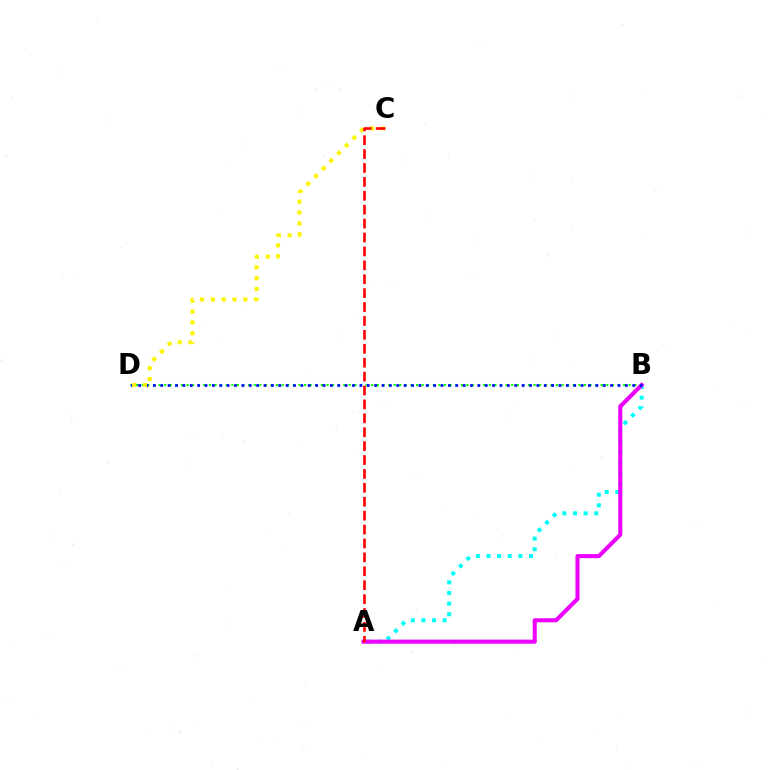{('A', 'B'): [{'color': '#00fff6', 'line_style': 'dotted', 'thickness': 2.88}, {'color': '#ee00ff', 'line_style': 'solid', 'thickness': 2.93}], ('B', 'D'): [{'color': '#08ff00', 'line_style': 'dotted', 'thickness': 1.52}, {'color': '#0010ff', 'line_style': 'dotted', 'thickness': 2.0}], ('C', 'D'): [{'color': '#fcf500', 'line_style': 'dotted', 'thickness': 2.95}], ('A', 'C'): [{'color': '#ff0000', 'line_style': 'dashed', 'thickness': 1.89}]}